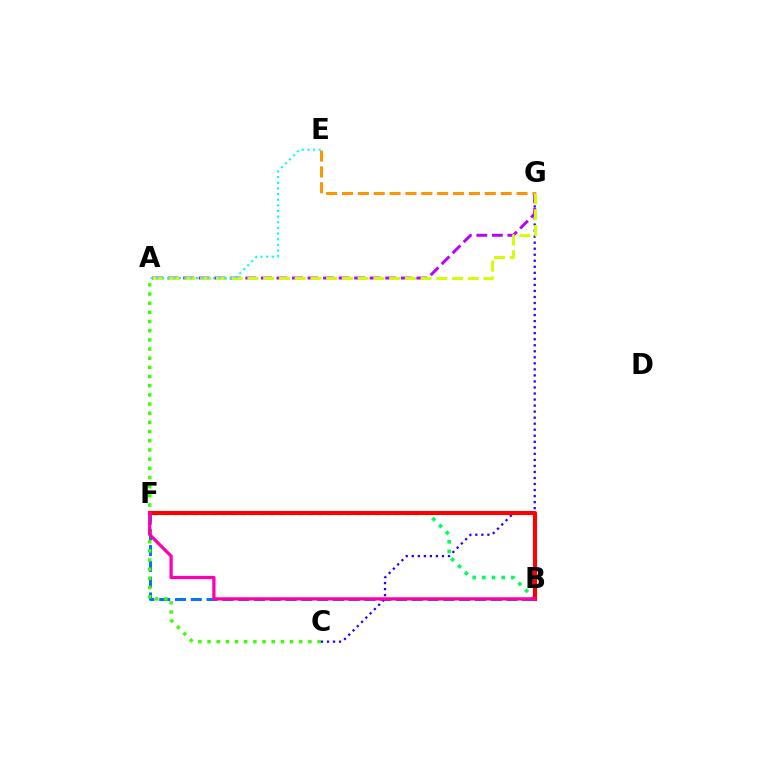{('B', 'F'): [{'color': '#0074ff', 'line_style': 'dashed', 'thickness': 2.14}, {'color': '#00ff5c', 'line_style': 'dotted', 'thickness': 2.62}, {'color': '#ff0000', 'line_style': 'solid', 'thickness': 2.95}, {'color': '#ff00ac', 'line_style': 'solid', 'thickness': 2.36}], ('A', 'C'): [{'color': '#3dff00', 'line_style': 'dotted', 'thickness': 2.49}], ('C', 'G'): [{'color': '#2500ff', 'line_style': 'dotted', 'thickness': 1.64}], ('A', 'G'): [{'color': '#b900ff', 'line_style': 'dashed', 'thickness': 2.11}, {'color': '#d1ff00', 'line_style': 'dashed', 'thickness': 2.14}], ('E', 'G'): [{'color': '#ff9400', 'line_style': 'dashed', 'thickness': 2.16}], ('A', 'E'): [{'color': '#00fff6', 'line_style': 'dotted', 'thickness': 1.54}]}